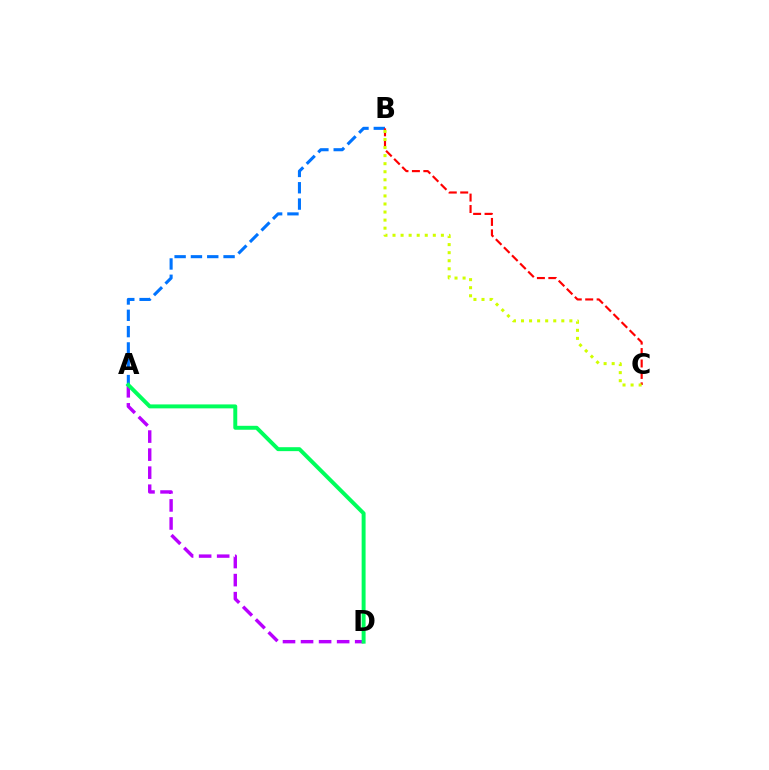{('A', 'D'): [{'color': '#b900ff', 'line_style': 'dashed', 'thickness': 2.45}, {'color': '#00ff5c', 'line_style': 'solid', 'thickness': 2.84}], ('A', 'B'): [{'color': '#0074ff', 'line_style': 'dashed', 'thickness': 2.22}], ('B', 'C'): [{'color': '#ff0000', 'line_style': 'dashed', 'thickness': 1.55}, {'color': '#d1ff00', 'line_style': 'dotted', 'thickness': 2.19}]}